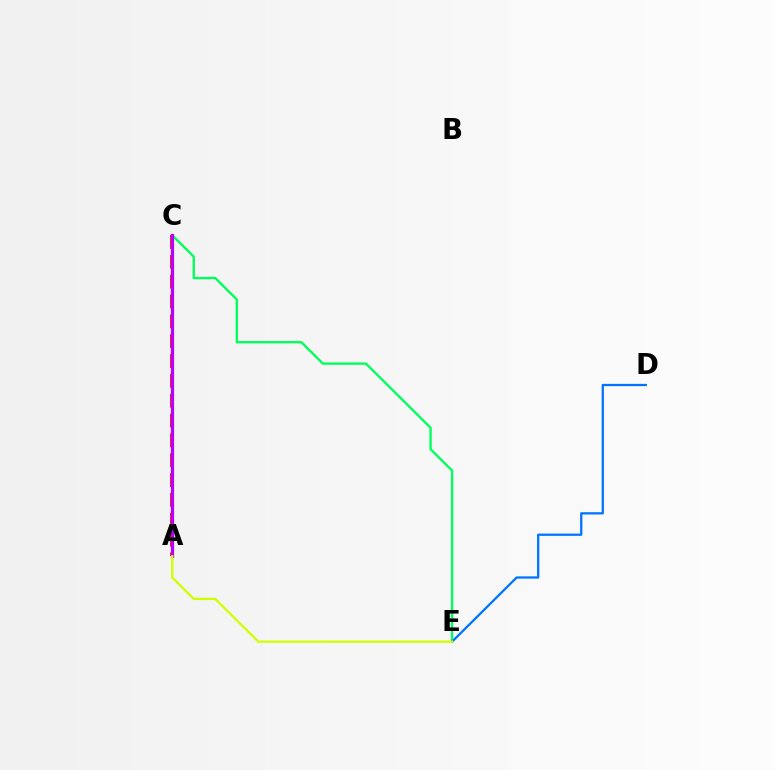{('A', 'C'): [{'color': '#ff0000', 'line_style': 'dashed', 'thickness': 2.7}, {'color': '#b900ff', 'line_style': 'solid', 'thickness': 2.31}], ('C', 'E'): [{'color': '#00ff5c', 'line_style': 'solid', 'thickness': 1.69}], ('D', 'E'): [{'color': '#0074ff', 'line_style': 'solid', 'thickness': 1.64}], ('A', 'E'): [{'color': '#d1ff00', 'line_style': 'solid', 'thickness': 1.66}]}